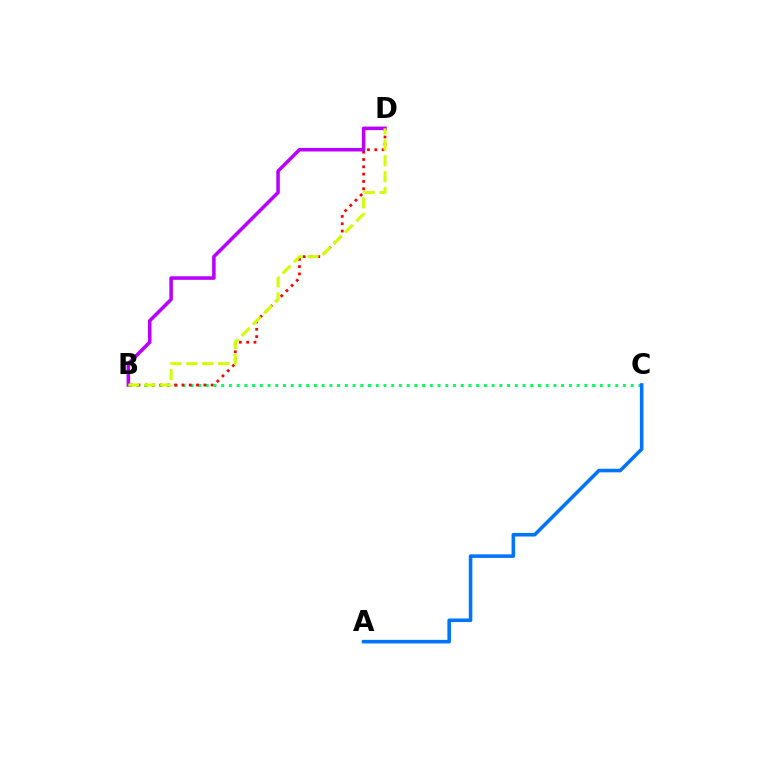{('B', 'C'): [{'color': '#00ff5c', 'line_style': 'dotted', 'thickness': 2.1}], ('B', 'D'): [{'color': '#ff0000', 'line_style': 'dotted', 'thickness': 1.99}, {'color': '#b900ff', 'line_style': 'solid', 'thickness': 2.54}, {'color': '#d1ff00', 'line_style': 'dashed', 'thickness': 2.16}], ('A', 'C'): [{'color': '#0074ff', 'line_style': 'solid', 'thickness': 2.57}]}